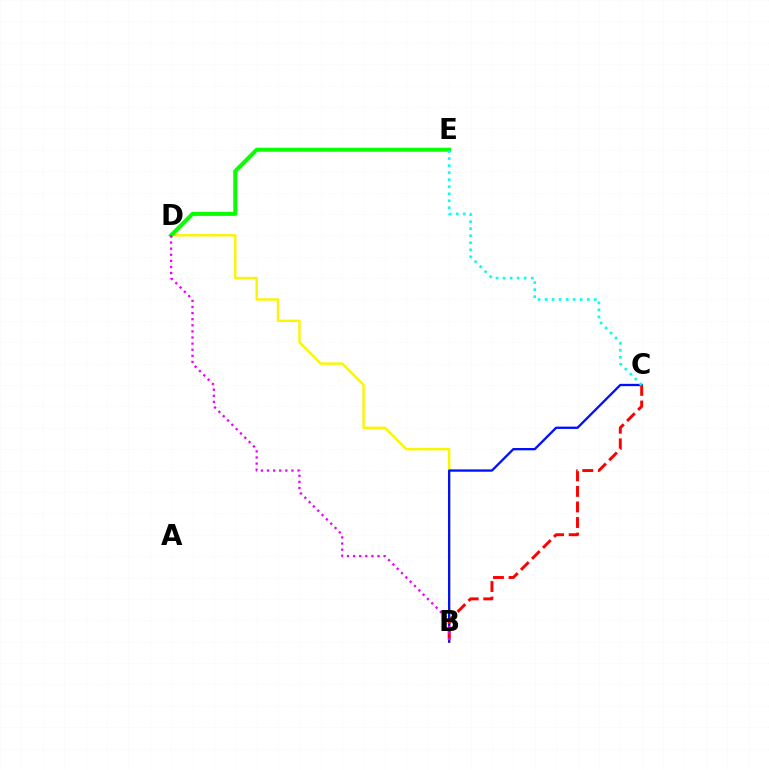{('B', 'D'): [{'color': '#fcf500', 'line_style': 'solid', 'thickness': 1.74}, {'color': '#ee00ff', 'line_style': 'dotted', 'thickness': 1.66}], ('D', 'E'): [{'color': '#08ff00', 'line_style': 'solid', 'thickness': 2.9}], ('B', 'C'): [{'color': '#0010ff', 'line_style': 'solid', 'thickness': 1.66}, {'color': '#ff0000', 'line_style': 'dashed', 'thickness': 2.11}], ('C', 'E'): [{'color': '#00fff6', 'line_style': 'dotted', 'thickness': 1.91}]}